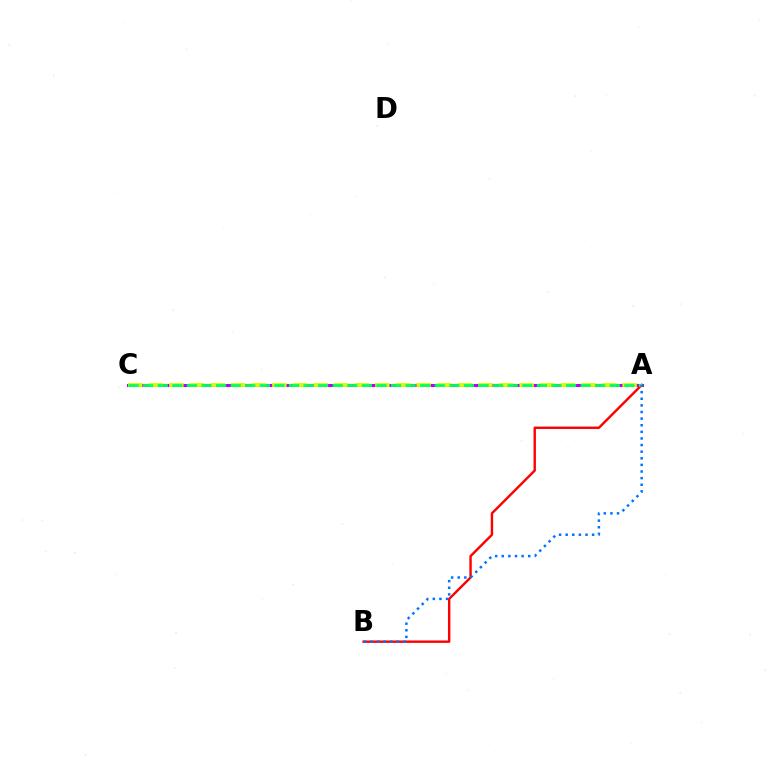{('A', 'C'): [{'color': '#b900ff', 'line_style': 'solid', 'thickness': 2.22}, {'color': '#d1ff00', 'line_style': 'dashed', 'thickness': 2.8}, {'color': '#00ff5c', 'line_style': 'dashed', 'thickness': 1.98}], ('A', 'B'): [{'color': '#ff0000', 'line_style': 'solid', 'thickness': 1.73}, {'color': '#0074ff', 'line_style': 'dotted', 'thickness': 1.8}]}